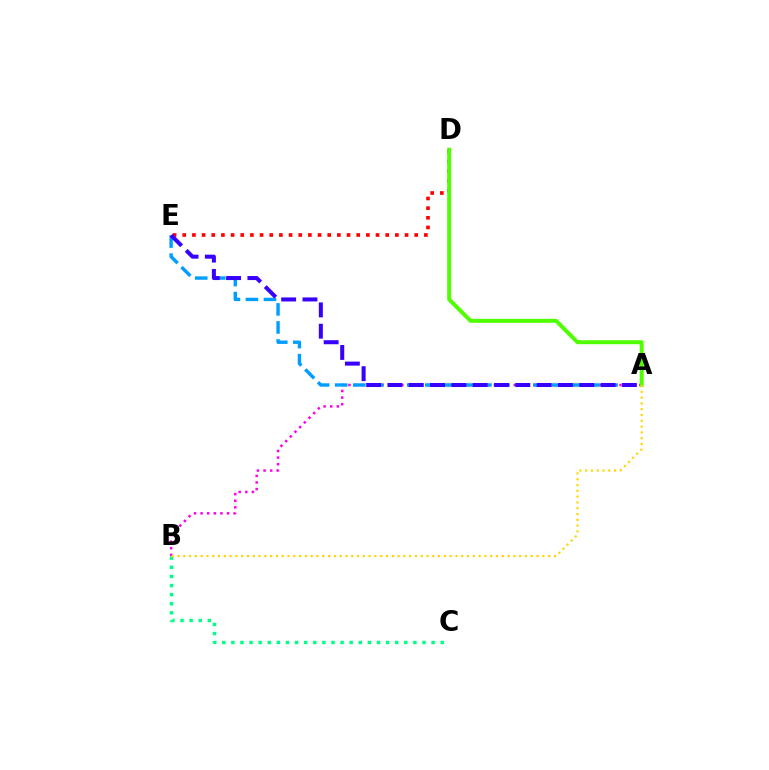{('A', 'B'): [{'color': '#ff00ed', 'line_style': 'dotted', 'thickness': 1.8}, {'color': '#ffd500', 'line_style': 'dotted', 'thickness': 1.57}], ('A', 'E'): [{'color': '#009eff', 'line_style': 'dashed', 'thickness': 2.45}, {'color': '#3700ff', 'line_style': 'dashed', 'thickness': 2.9}], ('B', 'C'): [{'color': '#00ff86', 'line_style': 'dotted', 'thickness': 2.47}], ('D', 'E'): [{'color': '#ff0000', 'line_style': 'dotted', 'thickness': 2.63}], ('A', 'D'): [{'color': '#4fff00', 'line_style': 'solid', 'thickness': 2.86}]}